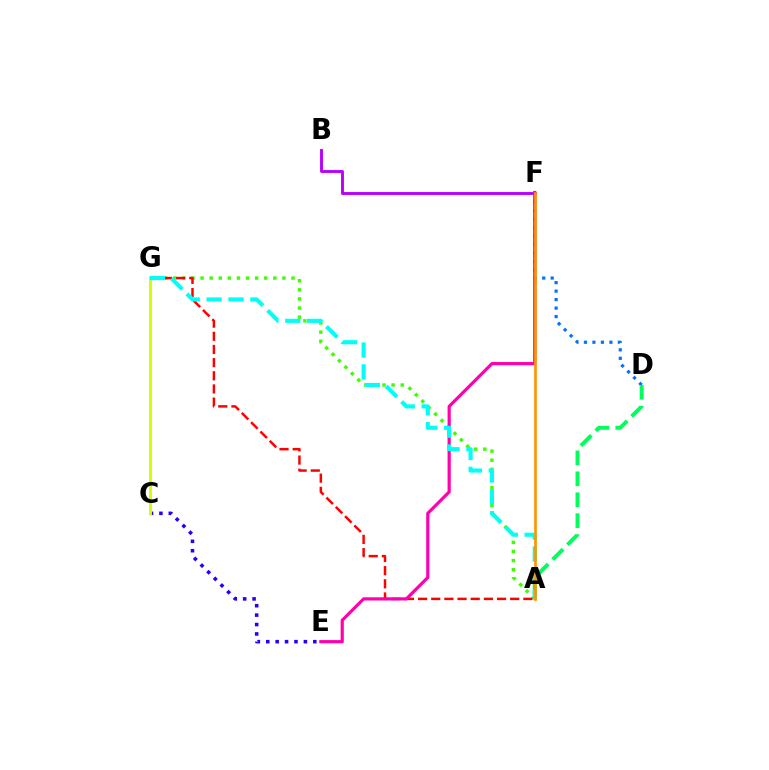{('B', 'F'): [{'color': '#b900ff', 'line_style': 'solid', 'thickness': 2.08}], ('A', 'G'): [{'color': '#3dff00', 'line_style': 'dotted', 'thickness': 2.47}, {'color': '#ff0000', 'line_style': 'dashed', 'thickness': 1.79}, {'color': '#00fff6', 'line_style': 'dashed', 'thickness': 2.97}], ('D', 'F'): [{'color': '#0074ff', 'line_style': 'dotted', 'thickness': 2.31}], ('C', 'E'): [{'color': '#2500ff', 'line_style': 'dotted', 'thickness': 2.56}], ('E', 'F'): [{'color': '#ff00ac', 'line_style': 'solid', 'thickness': 2.28}], ('A', 'D'): [{'color': '#00ff5c', 'line_style': 'dashed', 'thickness': 2.84}], ('C', 'G'): [{'color': '#d1ff00', 'line_style': 'solid', 'thickness': 2.1}], ('A', 'F'): [{'color': '#ff9400', 'line_style': 'solid', 'thickness': 1.92}]}